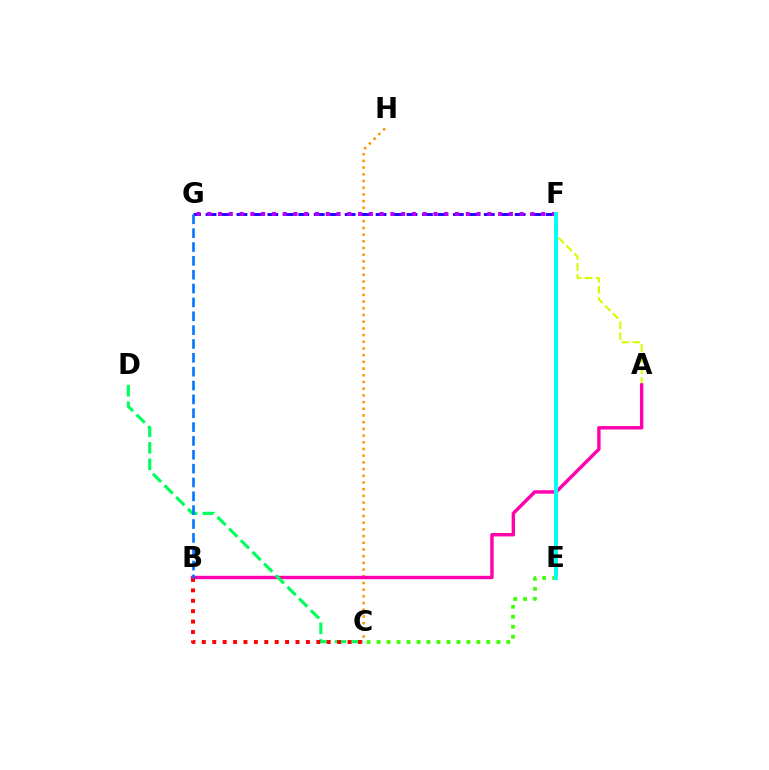{('C', 'H'): [{'color': '#ff9400', 'line_style': 'dotted', 'thickness': 1.82}], ('A', 'F'): [{'color': '#d1ff00', 'line_style': 'dashed', 'thickness': 1.5}], ('A', 'B'): [{'color': '#ff00ac', 'line_style': 'solid', 'thickness': 2.45}], ('F', 'G'): [{'color': '#2500ff', 'line_style': 'dashed', 'thickness': 2.1}, {'color': '#b900ff', 'line_style': 'dotted', 'thickness': 2.93}], ('C', 'D'): [{'color': '#00ff5c', 'line_style': 'dashed', 'thickness': 2.24}], ('B', 'C'): [{'color': '#ff0000', 'line_style': 'dotted', 'thickness': 2.83}], ('C', 'E'): [{'color': '#3dff00', 'line_style': 'dotted', 'thickness': 2.71}], ('B', 'G'): [{'color': '#0074ff', 'line_style': 'dashed', 'thickness': 1.88}], ('E', 'F'): [{'color': '#00fff6', 'line_style': 'solid', 'thickness': 2.86}]}